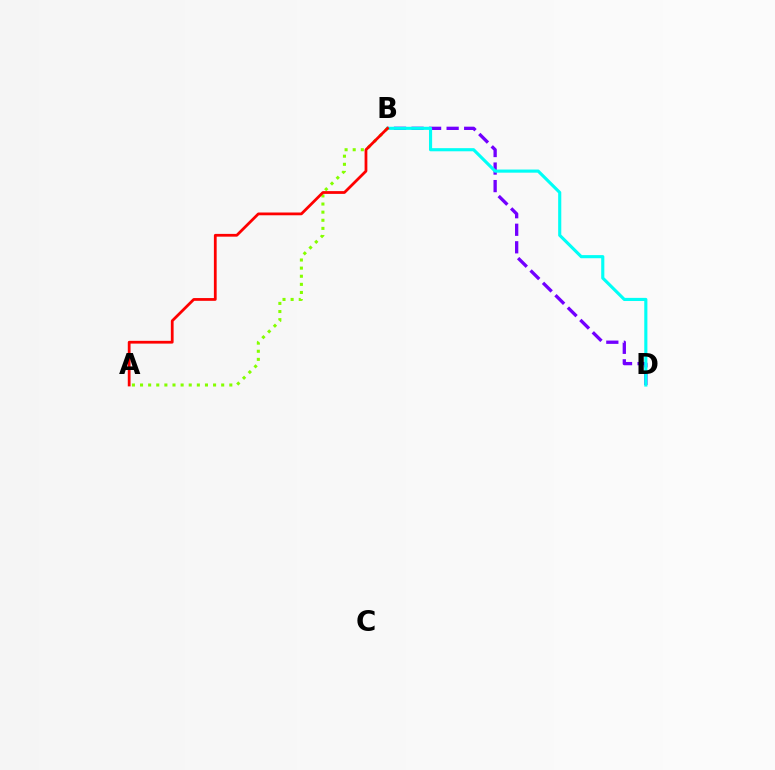{('B', 'D'): [{'color': '#7200ff', 'line_style': 'dashed', 'thickness': 2.38}, {'color': '#00fff6', 'line_style': 'solid', 'thickness': 2.25}], ('A', 'B'): [{'color': '#84ff00', 'line_style': 'dotted', 'thickness': 2.21}, {'color': '#ff0000', 'line_style': 'solid', 'thickness': 1.99}]}